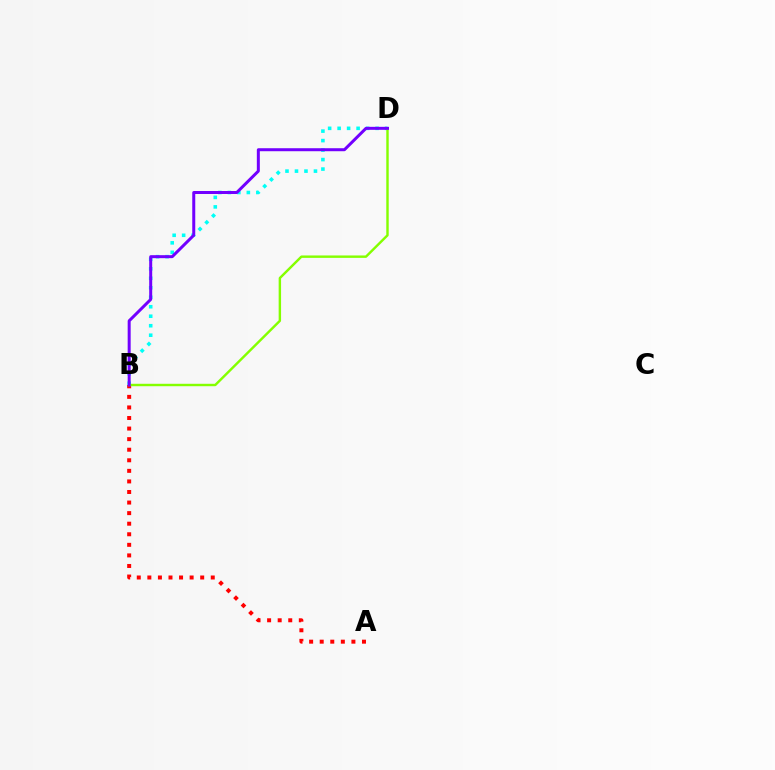{('B', 'D'): [{'color': '#00fff6', 'line_style': 'dotted', 'thickness': 2.58}, {'color': '#84ff00', 'line_style': 'solid', 'thickness': 1.74}, {'color': '#7200ff', 'line_style': 'solid', 'thickness': 2.16}], ('A', 'B'): [{'color': '#ff0000', 'line_style': 'dotted', 'thickness': 2.87}]}